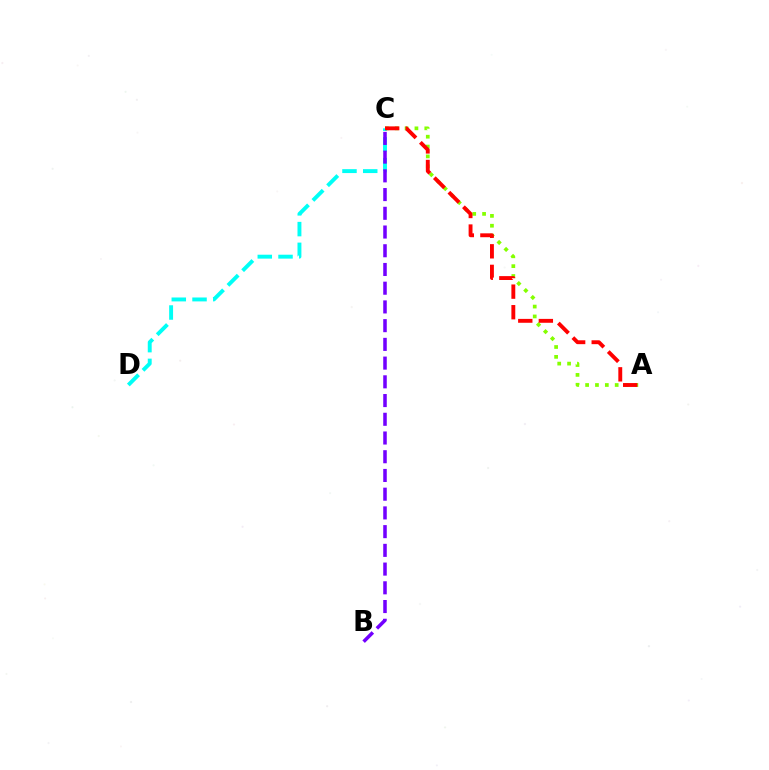{('A', 'C'): [{'color': '#84ff00', 'line_style': 'dotted', 'thickness': 2.68}, {'color': '#ff0000', 'line_style': 'dashed', 'thickness': 2.79}], ('C', 'D'): [{'color': '#00fff6', 'line_style': 'dashed', 'thickness': 2.82}], ('B', 'C'): [{'color': '#7200ff', 'line_style': 'dashed', 'thickness': 2.54}]}